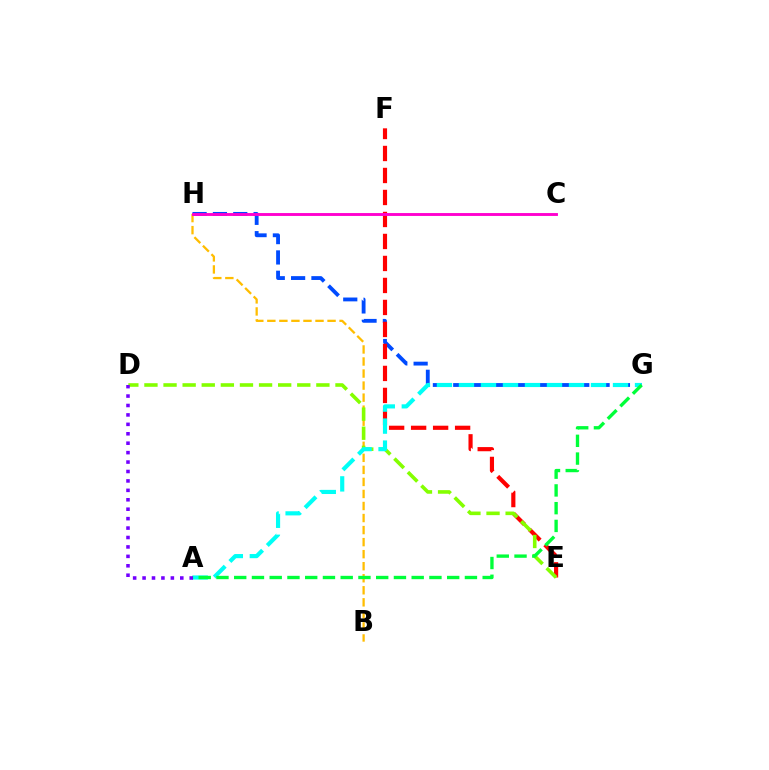{('B', 'H'): [{'color': '#ffbd00', 'line_style': 'dashed', 'thickness': 1.64}], ('G', 'H'): [{'color': '#004bff', 'line_style': 'dashed', 'thickness': 2.76}], ('E', 'F'): [{'color': '#ff0000', 'line_style': 'dashed', 'thickness': 2.99}], ('D', 'E'): [{'color': '#84ff00', 'line_style': 'dashed', 'thickness': 2.6}], ('A', 'G'): [{'color': '#00fff6', 'line_style': 'dashed', 'thickness': 2.99}, {'color': '#00ff39', 'line_style': 'dashed', 'thickness': 2.41}], ('C', 'H'): [{'color': '#ff00cf', 'line_style': 'solid', 'thickness': 2.08}], ('A', 'D'): [{'color': '#7200ff', 'line_style': 'dotted', 'thickness': 2.56}]}